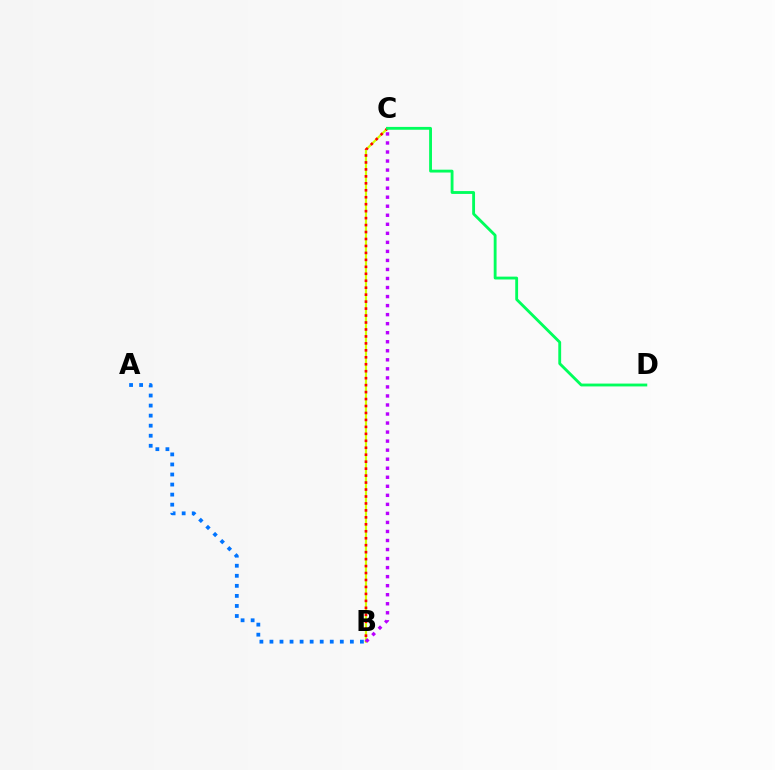{('A', 'B'): [{'color': '#0074ff', 'line_style': 'dotted', 'thickness': 2.73}], ('B', 'C'): [{'color': '#d1ff00', 'line_style': 'solid', 'thickness': 1.56}, {'color': '#ff0000', 'line_style': 'dotted', 'thickness': 1.89}, {'color': '#b900ff', 'line_style': 'dotted', 'thickness': 2.45}], ('C', 'D'): [{'color': '#00ff5c', 'line_style': 'solid', 'thickness': 2.05}]}